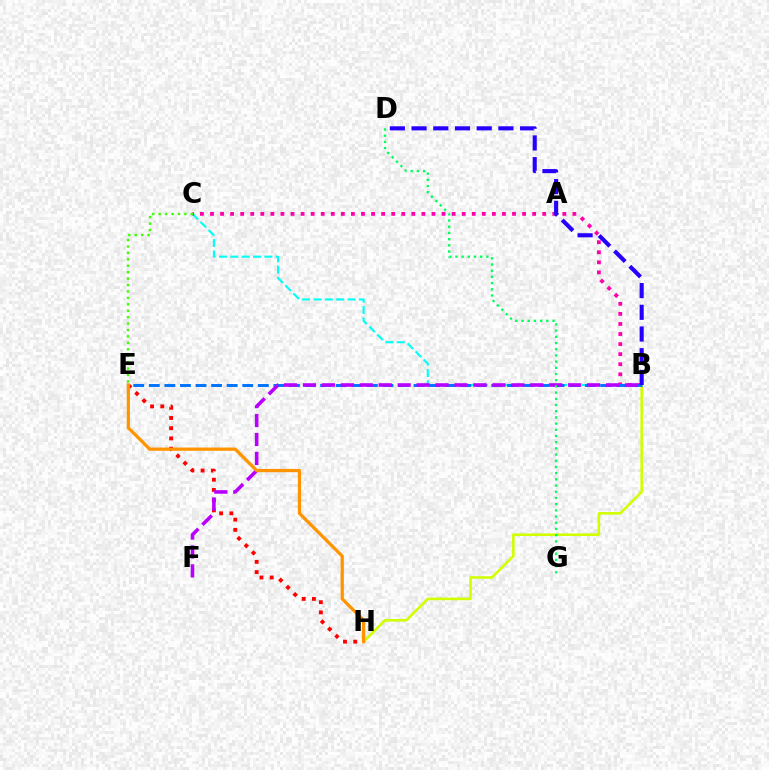{('B', 'C'): [{'color': '#00fff6', 'line_style': 'dashed', 'thickness': 1.54}, {'color': '#ff00ac', 'line_style': 'dotted', 'thickness': 2.74}], ('B', 'H'): [{'color': '#d1ff00', 'line_style': 'solid', 'thickness': 1.86}], ('B', 'E'): [{'color': '#0074ff', 'line_style': 'dashed', 'thickness': 2.12}], ('B', 'D'): [{'color': '#2500ff', 'line_style': 'dashed', 'thickness': 2.95}], ('C', 'E'): [{'color': '#3dff00', 'line_style': 'dotted', 'thickness': 1.74}], ('E', 'H'): [{'color': '#ff0000', 'line_style': 'dotted', 'thickness': 2.78}, {'color': '#ff9400', 'line_style': 'solid', 'thickness': 2.34}], ('B', 'F'): [{'color': '#b900ff', 'line_style': 'dashed', 'thickness': 2.57}], ('D', 'G'): [{'color': '#00ff5c', 'line_style': 'dotted', 'thickness': 1.68}]}